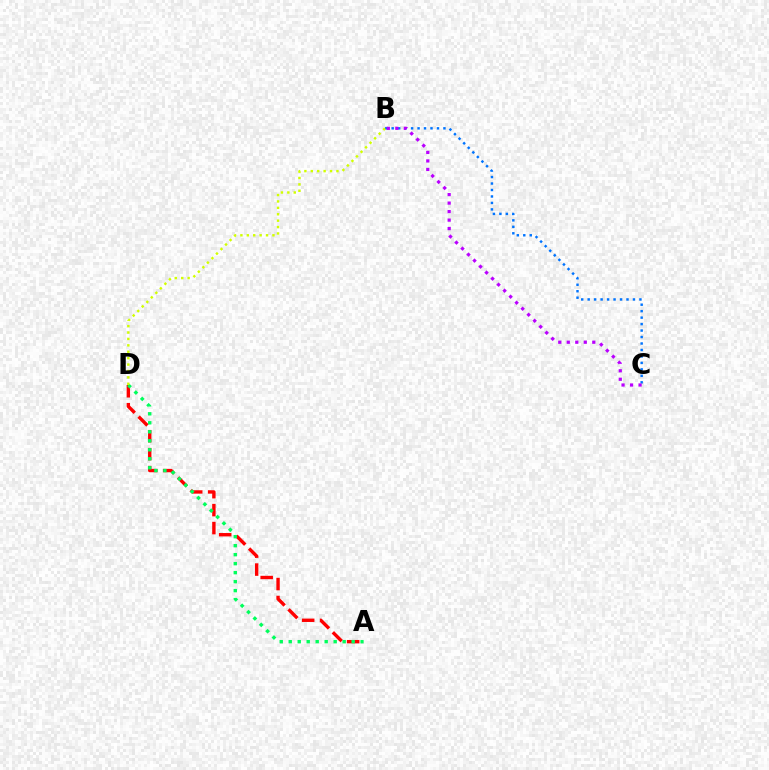{('A', 'D'): [{'color': '#ff0000', 'line_style': 'dashed', 'thickness': 2.44}, {'color': '#00ff5c', 'line_style': 'dotted', 'thickness': 2.44}], ('B', 'C'): [{'color': '#0074ff', 'line_style': 'dotted', 'thickness': 1.76}, {'color': '#b900ff', 'line_style': 'dotted', 'thickness': 2.31}], ('B', 'D'): [{'color': '#d1ff00', 'line_style': 'dotted', 'thickness': 1.74}]}